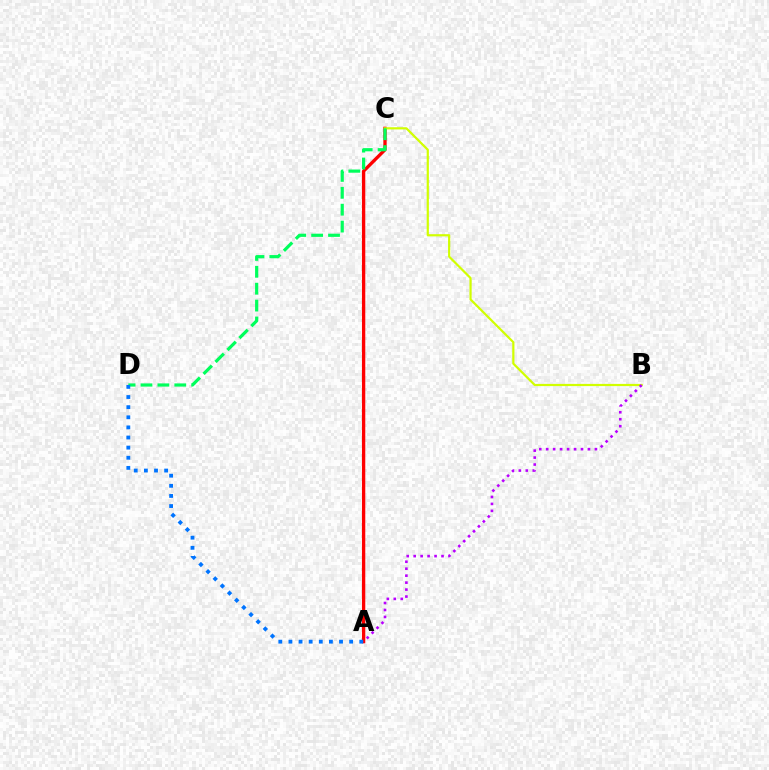{('A', 'C'): [{'color': '#ff0000', 'line_style': 'solid', 'thickness': 2.39}], ('B', 'C'): [{'color': '#d1ff00', 'line_style': 'solid', 'thickness': 1.58}], ('A', 'B'): [{'color': '#b900ff', 'line_style': 'dotted', 'thickness': 1.89}], ('C', 'D'): [{'color': '#00ff5c', 'line_style': 'dashed', 'thickness': 2.29}], ('A', 'D'): [{'color': '#0074ff', 'line_style': 'dotted', 'thickness': 2.75}]}